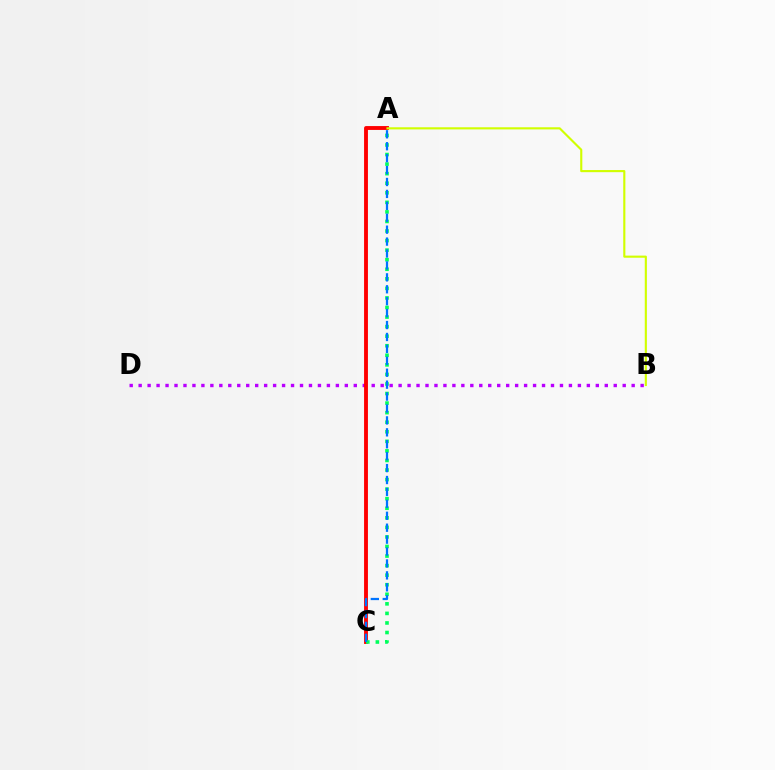{('B', 'D'): [{'color': '#b900ff', 'line_style': 'dotted', 'thickness': 2.44}], ('A', 'C'): [{'color': '#ff0000', 'line_style': 'solid', 'thickness': 2.79}, {'color': '#00ff5c', 'line_style': 'dotted', 'thickness': 2.6}, {'color': '#0074ff', 'line_style': 'dashed', 'thickness': 1.62}], ('A', 'B'): [{'color': '#d1ff00', 'line_style': 'solid', 'thickness': 1.53}]}